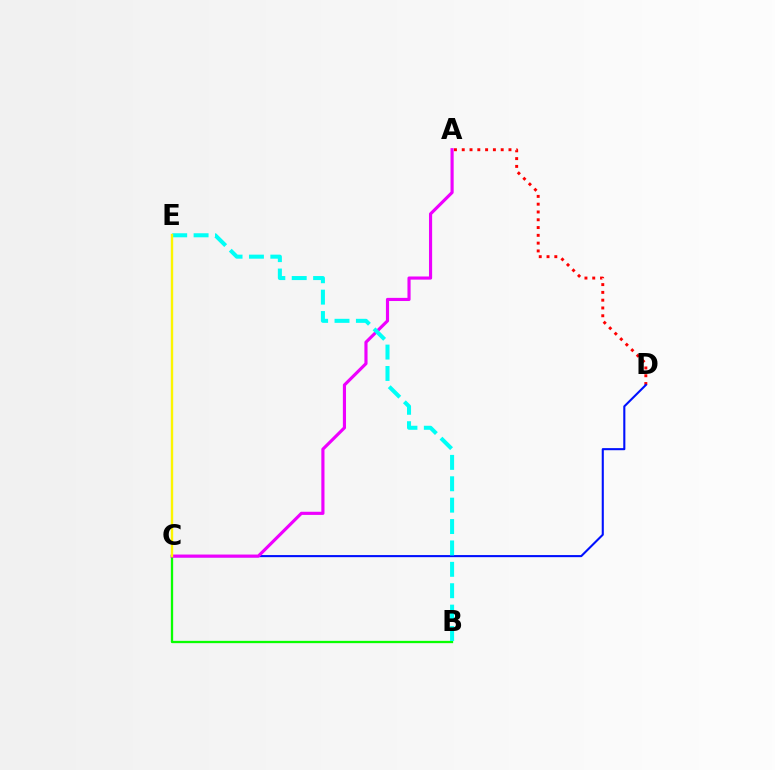{('A', 'D'): [{'color': '#ff0000', 'line_style': 'dotted', 'thickness': 2.12}], ('C', 'D'): [{'color': '#0010ff', 'line_style': 'solid', 'thickness': 1.51}], ('B', 'C'): [{'color': '#08ff00', 'line_style': 'solid', 'thickness': 1.66}], ('A', 'C'): [{'color': '#ee00ff', 'line_style': 'solid', 'thickness': 2.26}], ('B', 'E'): [{'color': '#00fff6', 'line_style': 'dashed', 'thickness': 2.91}], ('C', 'E'): [{'color': '#fcf500', 'line_style': 'solid', 'thickness': 1.71}]}